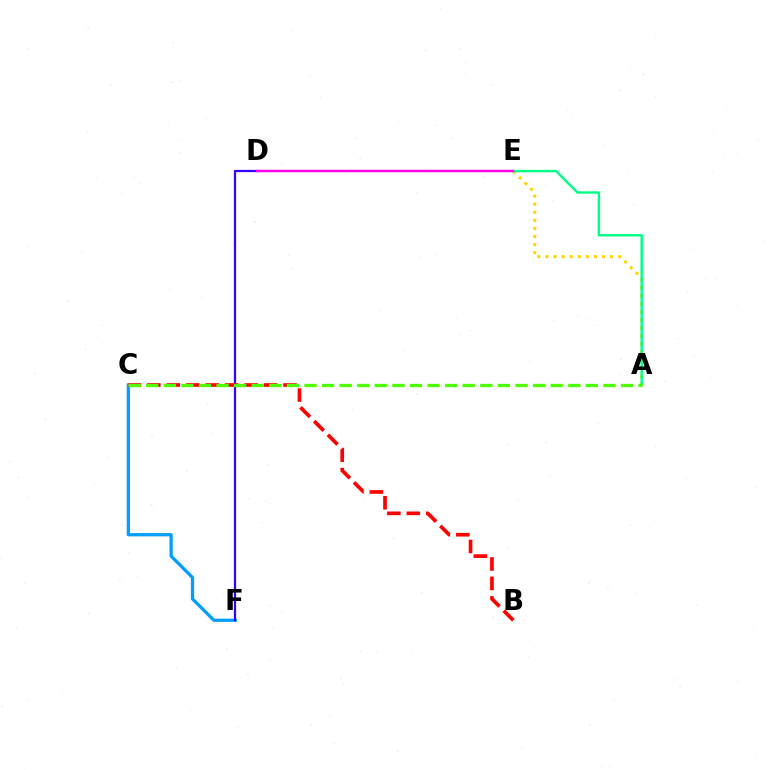{('A', 'E'): [{'color': '#ffd500', 'line_style': 'dotted', 'thickness': 2.2}, {'color': '#00ff86', 'line_style': 'solid', 'thickness': 1.74}], ('C', 'F'): [{'color': '#009eff', 'line_style': 'solid', 'thickness': 2.33}], ('D', 'F'): [{'color': '#3700ff', 'line_style': 'solid', 'thickness': 1.62}], ('B', 'C'): [{'color': '#ff0000', 'line_style': 'dashed', 'thickness': 2.64}], ('D', 'E'): [{'color': '#ff00ed', 'line_style': 'solid', 'thickness': 1.77}], ('A', 'C'): [{'color': '#4fff00', 'line_style': 'dashed', 'thickness': 2.39}]}